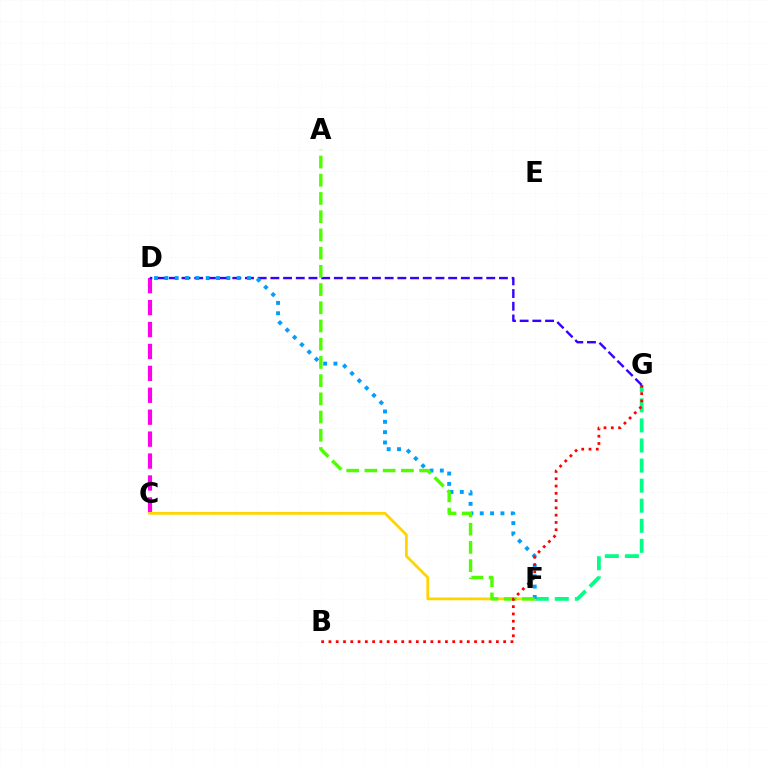{('F', 'G'): [{'color': '#00ff86', 'line_style': 'dashed', 'thickness': 2.73}], ('C', 'D'): [{'color': '#ff00ed', 'line_style': 'dashed', 'thickness': 2.98}], ('C', 'F'): [{'color': '#ffd500', 'line_style': 'solid', 'thickness': 2.0}], ('D', 'G'): [{'color': '#3700ff', 'line_style': 'dashed', 'thickness': 1.72}], ('D', 'F'): [{'color': '#009eff', 'line_style': 'dotted', 'thickness': 2.81}], ('A', 'F'): [{'color': '#4fff00', 'line_style': 'dashed', 'thickness': 2.47}], ('B', 'G'): [{'color': '#ff0000', 'line_style': 'dotted', 'thickness': 1.98}]}